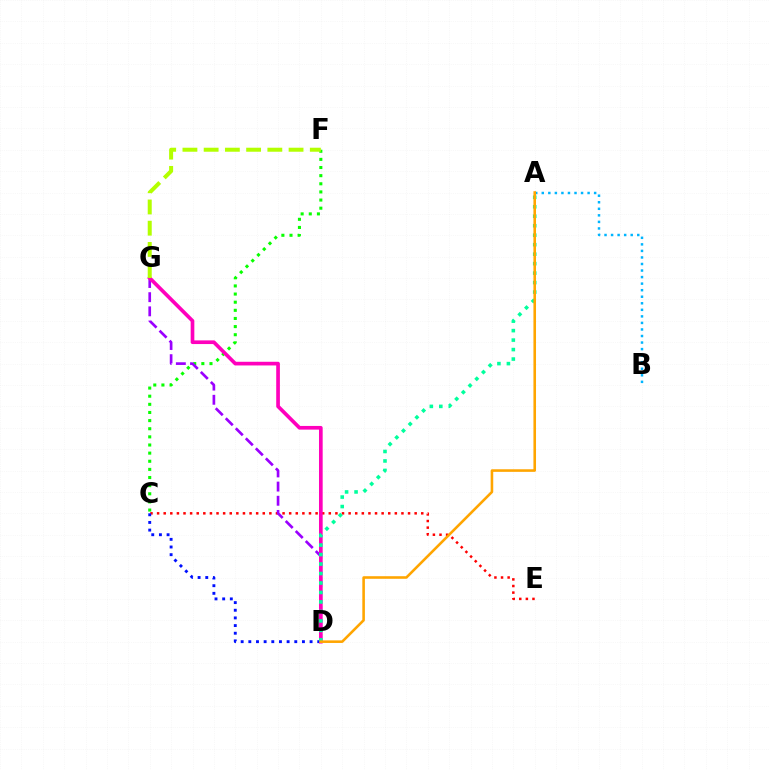{('C', 'E'): [{'color': '#ff0000', 'line_style': 'dotted', 'thickness': 1.79}], ('C', 'F'): [{'color': '#08ff00', 'line_style': 'dotted', 'thickness': 2.21}], ('C', 'D'): [{'color': '#0010ff', 'line_style': 'dotted', 'thickness': 2.08}], ('D', 'G'): [{'color': '#9b00ff', 'line_style': 'dashed', 'thickness': 1.93}, {'color': '#ff00bd', 'line_style': 'solid', 'thickness': 2.65}], ('A', 'B'): [{'color': '#00b5ff', 'line_style': 'dotted', 'thickness': 1.78}], ('A', 'D'): [{'color': '#00ff9d', 'line_style': 'dotted', 'thickness': 2.58}, {'color': '#ffa500', 'line_style': 'solid', 'thickness': 1.86}], ('F', 'G'): [{'color': '#b3ff00', 'line_style': 'dashed', 'thickness': 2.88}]}